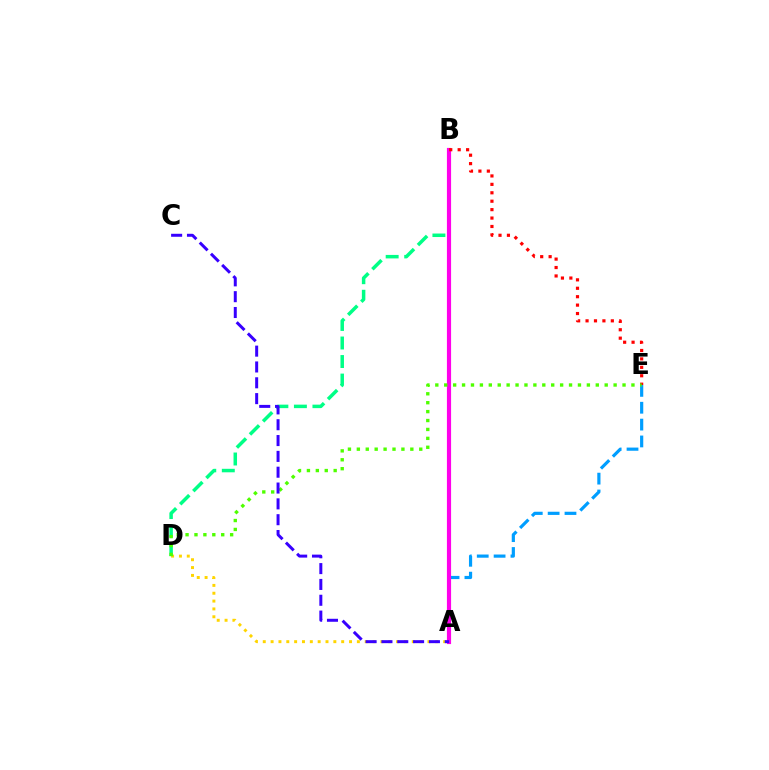{('A', 'D'): [{'color': '#ffd500', 'line_style': 'dotted', 'thickness': 2.13}], ('B', 'D'): [{'color': '#00ff86', 'line_style': 'dashed', 'thickness': 2.52}], ('A', 'E'): [{'color': '#009eff', 'line_style': 'dashed', 'thickness': 2.29}], ('A', 'B'): [{'color': '#ff00ed', 'line_style': 'solid', 'thickness': 3.0}], ('B', 'E'): [{'color': '#ff0000', 'line_style': 'dotted', 'thickness': 2.29}], ('D', 'E'): [{'color': '#4fff00', 'line_style': 'dotted', 'thickness': 2.42}], ('A', 'C'): [{'color': '#3700ff', 'line_style': 'dashed', 'thickness': 2.15}]}